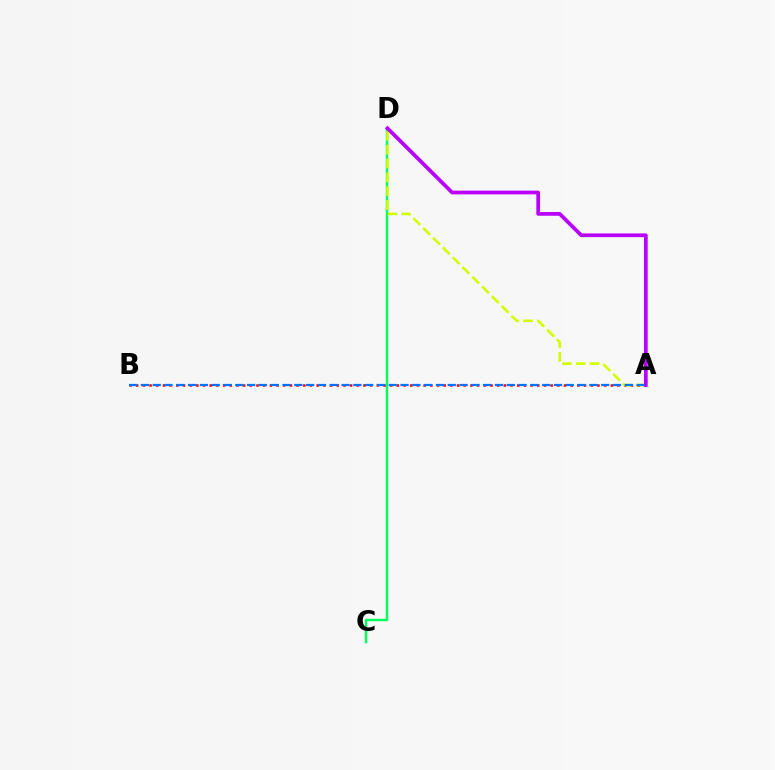{('C', 'D'): [{'color': '#00ff5c', 'line_style': 'solid', 'thickness': 1.76}], ('A', 'B'): [{'color': '#ff0000', 'line_style': 'dotted', 'thickness': 1.82}, {'color': '#0074ff', 'line_style': 'dashed', 'thickness': 1.6}], ('A', 'D'): [{'color': '#d1ff00', 'line_style': 'dashed', 'thickness': 1.88}, {'color': '#b900ff', 'line_style': 'solid', 'thickness': 2.69}]}